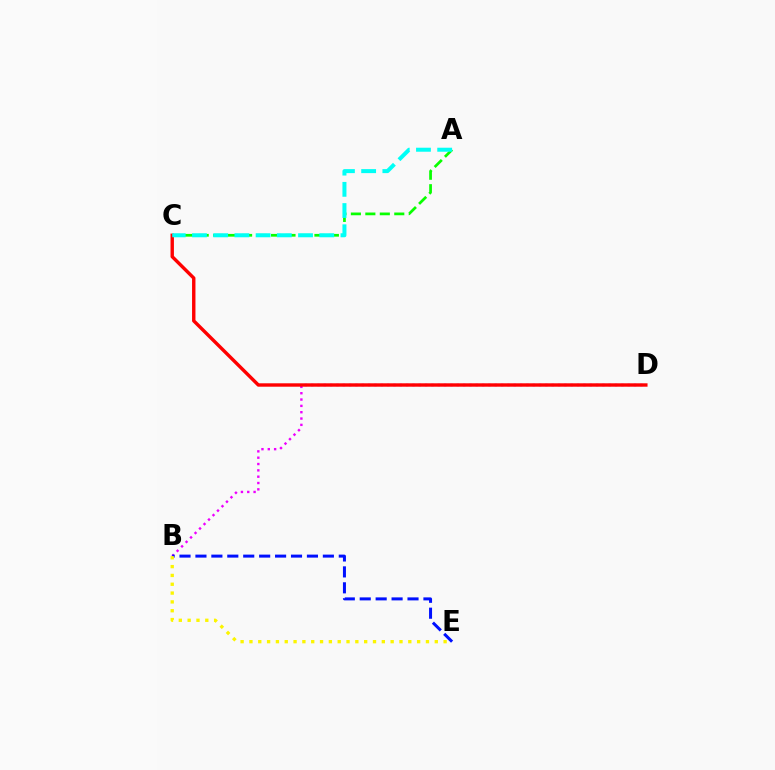{('B', 'D'): [{'color': '#ee00ff', 'line_style': 'dotted', 'thickness': 1.72}], ('A', 'C'): [{'color': '#08ff00', 'line_style': 'dashed', 'thickness': 1.96}, {'color': '#00fff6', 'line_style': 'dashed', 'thickness': 2.88}], ('B', 'E'): [{'color': '#0010ff', 'line_style': 'dashed', 'thickness': 2.16}, {'color': '#fcf500', 'line_style': 'dotted', 'thickness': 2.4}], ('C', 'D'): [{'color': '#ff0000', 'line_style': 'solid', 'thickness': 2.45}]}